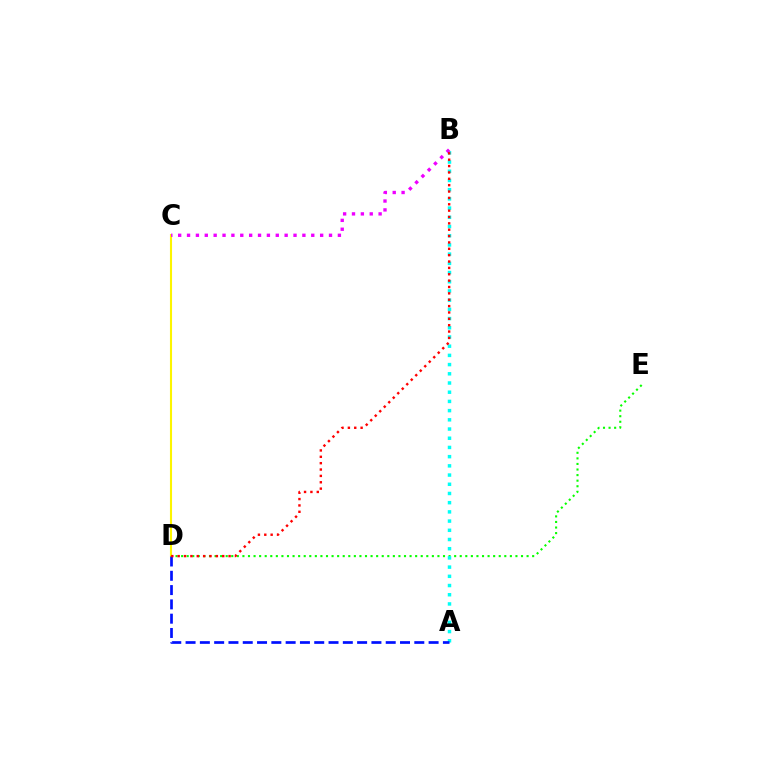{('D', 'E'): [{'color': '#08ff00', 'line_style': 'dotted', 'thickness': 1.51}], ('A', 'B'): [{'color': '#00fff6', 'line_style': 'dotted', 'thickness': 2.5}], ('C', 'D'): [{'color': '#fcf500', 'line_style': 'solid', 'thickness': 1.51}], ('B', 'C'): [{'color': '#ee00ff', 'line_style': 'dotted', 'thickness': 2.41}], ('A', 'D'): [{'color': '#0010ff', 'line_style': 'dashed', 'thickness': 1.94}], ('B', 'D'): [{'color': '#ff0000', 'line_style': 'dotted', 'thickness': 1.73}]}